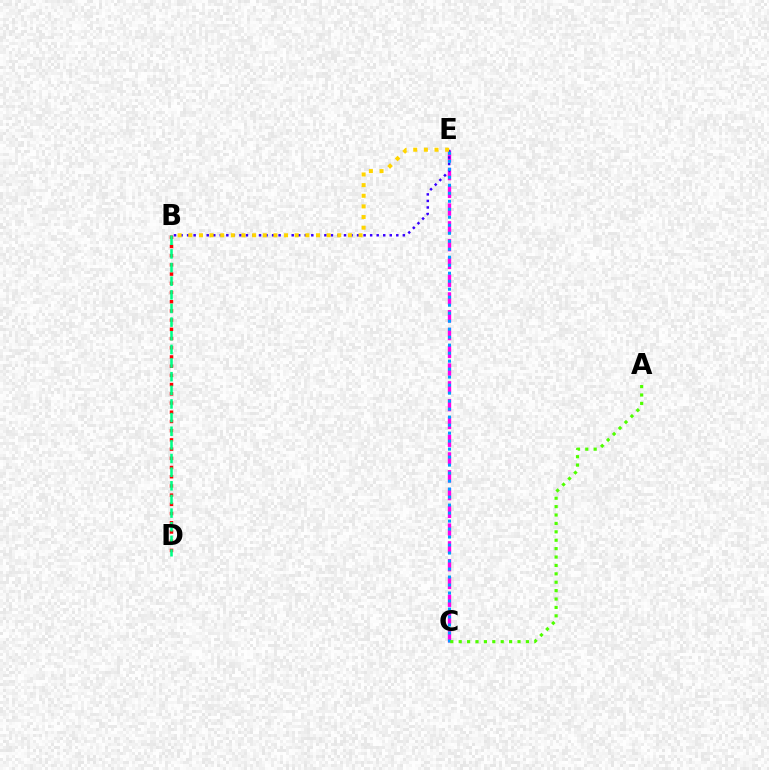{('B', 'D'): [{'color': '#ff0000', 'line_style': 'dotted', 'thickness': 2.5}, {'color': '#00ff86', 'line_style': 'dashed', 'thickness': 1.85}], ('C', 'E'): [{'color': '#ff00ed', 'line_style': 'dashed', 'thickness': 2.42}, {'color': '#009eff', 'line_style': 'dotted', 'thickness': 2.17}], ('B', 'E'): [{'color': '#3700ff', 'line_style': 'dotted', 'thickness': 1.78}, {'color': '#ffd500', 'line_style': 'dotted', 'thickness': 2.89}], ('A', 'C'): [{'color': '#4fff00', 'line_style': 'dotted', 'thickness': 2.28}]}